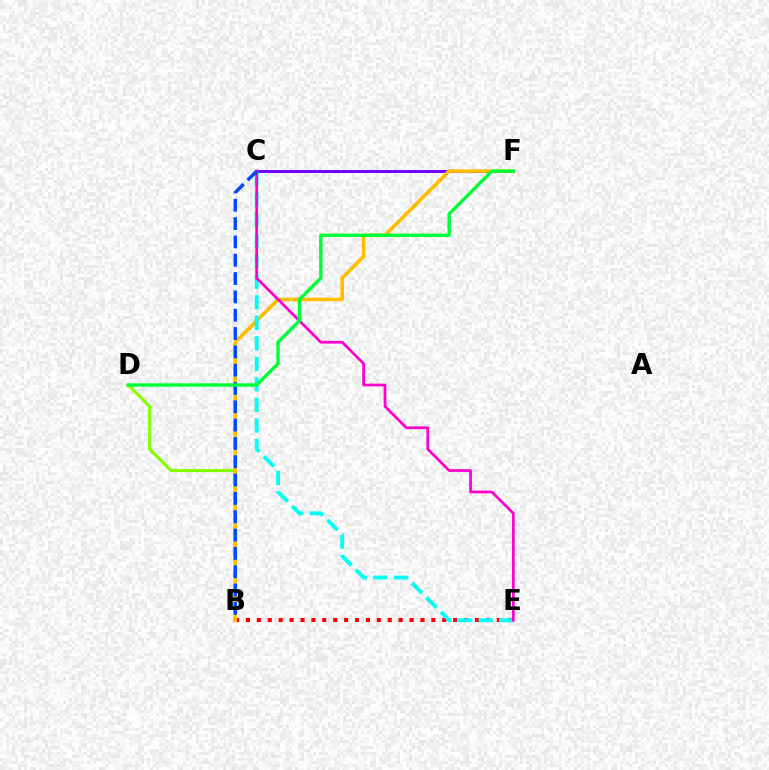{('C', 'F'): [{'color': '#7200ff', 'line_style': 'solid', 'thickness': 2.11}], ('B', 'E'): [{'color': '#ff0000', 'line_style': 'dotted', 'thickness': 2.96}], ('B', 'D'): [{'color': '#84ff00', 'line_style': 'solid', 'thickness': 2.28}], ('B', 'F'): [{'color': '#ffbd00', 'line_style': 'solid', 'thickness': 2.57}], ('C', 'E'): [{'color': '#00fff6', 'line_style': 'dashed', 'thickness': 2.79}, {'color': '#ff00cf', 'line_style': 'solid', 'thickness': 1.98}], ('B', 'C'): [{'color': '#004bff', 'line_style': 'dashed', 'thickness': 2.49}], ('D', 'F'): [{'color': '#00ff39', 'line_style': 'solid', 'thickness': 2.45}]}